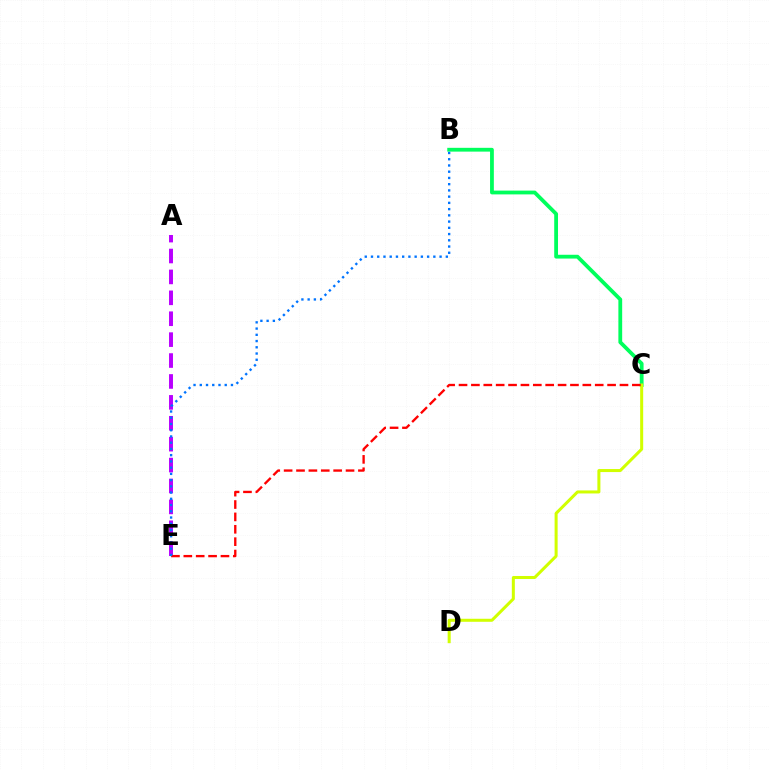{('B', 'C'): [{'color': '#00ff5c', 'line_style': 'solid', 'thickness': 2.73}], ('A', 'E'): [{'color': '#b900ff', 'line_style': 'dashed', 'thickness': 2.84}], ('C', 'D'): [{'color': '#d1ff00', 'line_style': 'solid', 'thickness': 2.18}], ('C', 'E'): [{'color': '#ff0000', 'line_style': 'dashed', 'thickness': 1.68}], ('B', 'E'): [{'color': '#0074ff', 'line_style': 'dotted', 'thickness': 1.69}]}